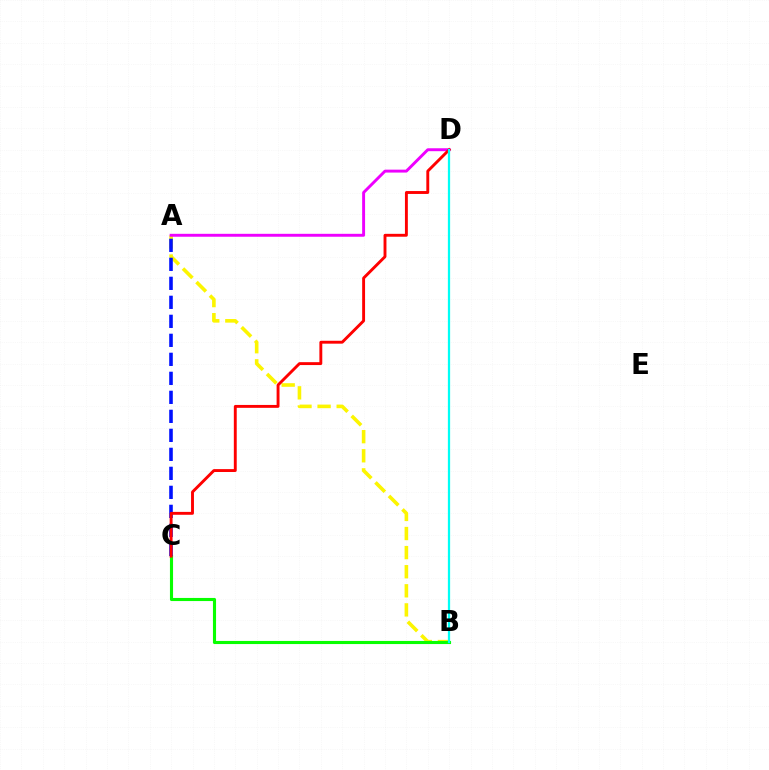{('A', 'B'): [{'color': '#fcf500', 'line_style': 'dashed', 'thickness': 2.59}], ('B', 'C'): [{'color': '#08ff00', 'line_style': 'solid', 'thickness': 2.24}], ('A', 'C'): [{'color': '#0010ff', 'line_style': 'dashed', 'thickness': 2.58}], ('A', 'D'): [{'color': '#ee00ff', 'line_style': 'solid', 'thickness': 2.1}], ('C', 'D'): [{'color': '#ff0000', 'line_style': 'solid', 'thickness': 2.08}], ('B', 'D'): [{'color': '#00fff6', 'line_style': 'solid', 'thickness': 1.62}]}